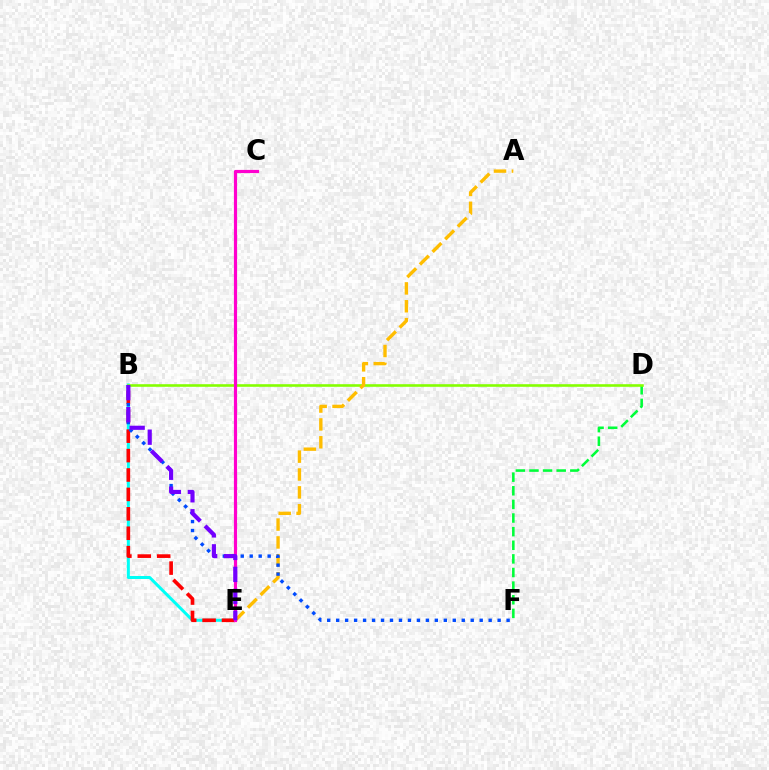{('B', 'E'): [{'color': '#00fff6', 'line_style': 'solid', 'thickness': 2.17}, {'color': '#ff0000', 'line_style': 'dashed', 'thickness': 2.64}, {'color': '#7200ff', 'line_style': 'dashed', 'thickness': 2.98}], ('D', 'F'): [{'color': '#00ff39', 'line_style': 'dashed', 'thickness': 1.85}], ('B', 'D'): [{'color': '#84ff00', 'line_style': 'solid', 'thickness': 1.88}], ('A', 'E'): [{'color': '#ffbd00', 'line_style': 'dashed', 'thickness': 2.43}], ('B', 'F'): [{'color': '#004bff', 'line_style': 'dotted', 'thickness': 2.44}], ('C', 'E'): [{'color': '#ff00cf', 'line_style': 'solid', 'thickness': 2.29}]}